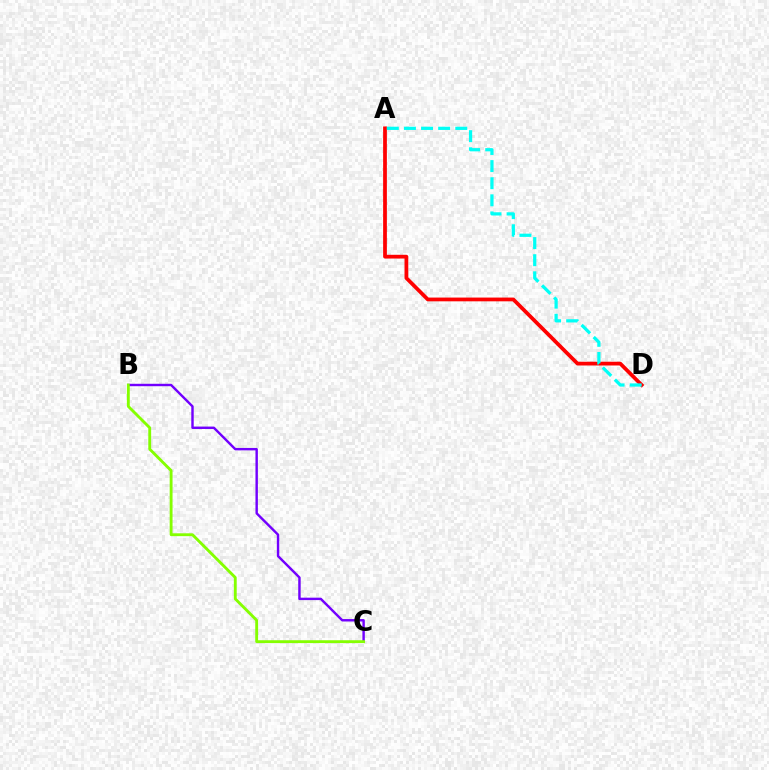{('B', 'C'): [{'color': '#7200ff', 'line_style': 'solid', 'thickness': 1.74}, {'color': '#84ff00', 'line_style': 'solid', 'thickness': 2.06}], ('A', 'D'): [{'color': '#ff0000', 'line_style': 'solid', 'thickness': 2.7}, {'color': '#00fff6', 'line_style': 'dashed', 'thickness': 2.32}]}